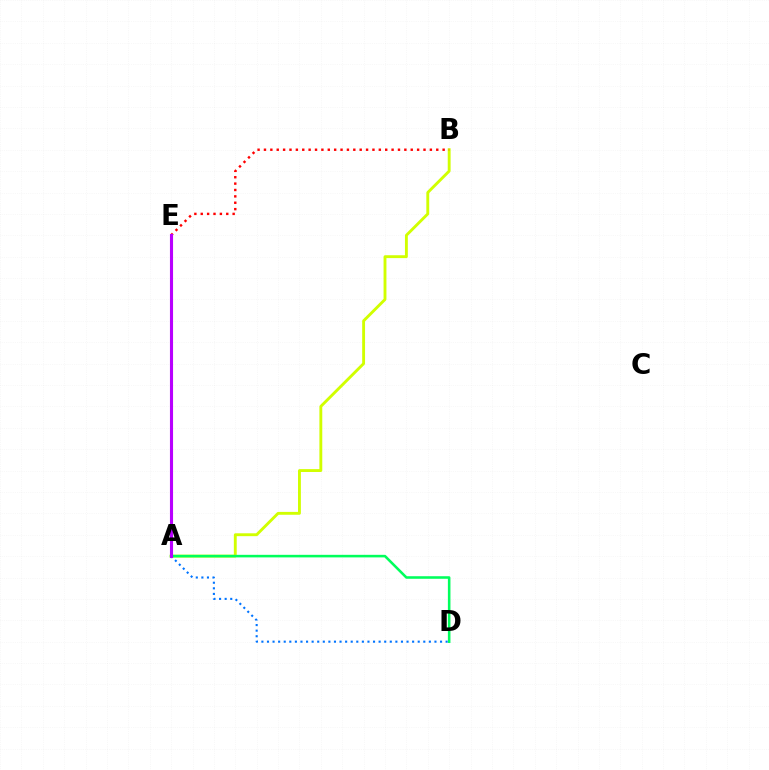{('A', 'B'): [{'color': '#d1ff00', 'line_style': 'solid', 'thickness': 2.07}], ('A', 'D'): [{'color': '#00ff5c', 'line_style': 'solid', 'thickness': 1.85}, {'color': '#0074ff', 'line_style': 'dotted', 'thickness': 1.52}], ('B', 'E'): [{'color': '#ff0000', 'line_style': 'dotted', 'thickness': 1.73}], ('A', 'E'): [{'color': '#b900ff', 'line_style': 'solid', 'thickness': 2.23}]}